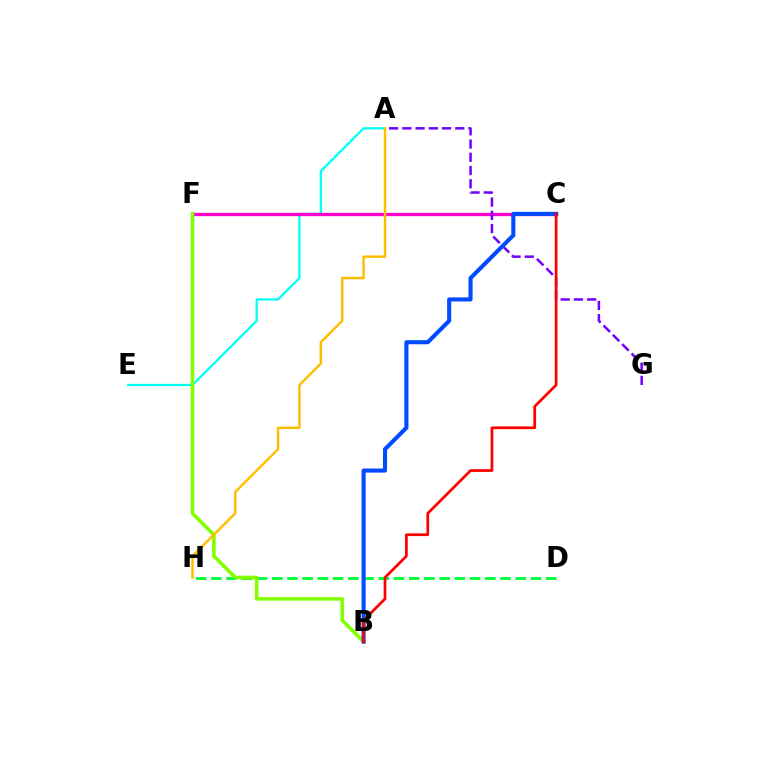{('A', 'E'): [{'color': '#00fff6', 'line_style': 'solid', 'thickness': 1.63}], ('C', 'F'): [{'color': '#ff00cf', 'line_style': 'solid', 'thickness': 2.38}], ('D', 'H'): [{'color': '#00ff39', 'line_style': 'dashed', 'thickness': 2.07}], ('A', 'G'): [{'color': '#7200ff', 'line_style': 'dashed', 'thickness': 1.8}], ('B', 'F'): [{'color': '#84ff00', 'line_style': 'solid', 'thickness': 2.6}], ('B', 'C'): [{'color': '#004bff', 'line_style': 'solid', 'thickness': 2.94}, {'color': '#ff0000', 'line_style': 'solid', 'thickness': 1.96}], ('A', 'H'): [{'color': '#ffbd00', 'line_style': 'solid', 'thickness': 1.77}]}